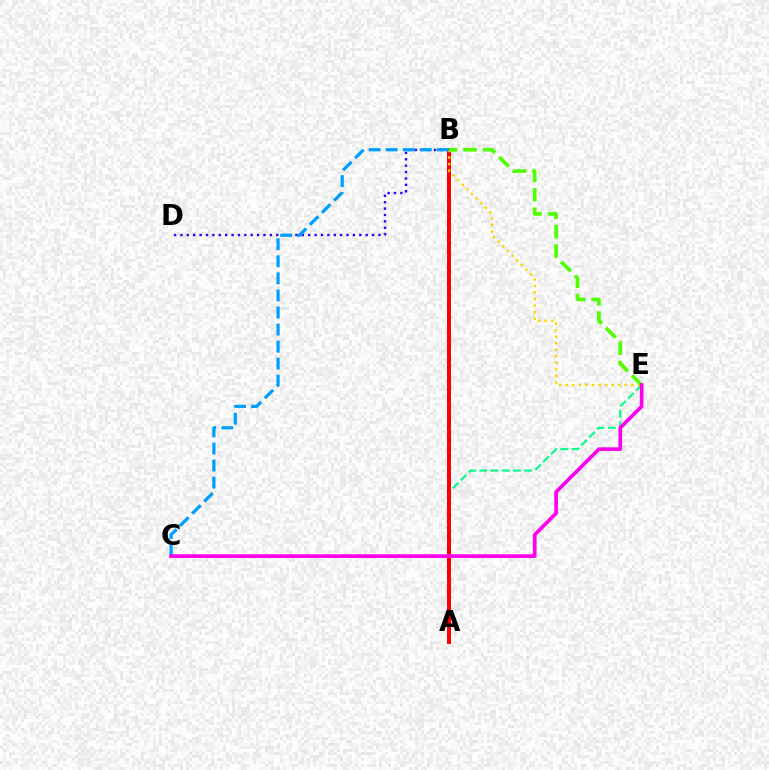{('B', 'D'): [{'color': '#3700ff', 'line_style': 'dotted', 'thickness': 1.74}], ('A', 'E'): [{'color': '#00ff86', 'line_style': 'dashed', 'thickness': 1.53}], ('A', 'B'): [{'color': '#ff0000', 'line_style': 'solid', 'thickness': 2.88}], ('B', 'E'): [{'color': '#ffd500', 'line_style': 'dotted', 'thickness': 1.78}, {'color': '#4fff00', 'line_style': 'dashed', 'thickness': 2.64}], ('B', 'C'): [{'color': '#009eff', 'line_style': 'dashed', 'thickness': 2.32}], ('C', 'E'): [{'color': '#ff00ed', 'line_style': 'solid', 'thickness': 2.64}]}